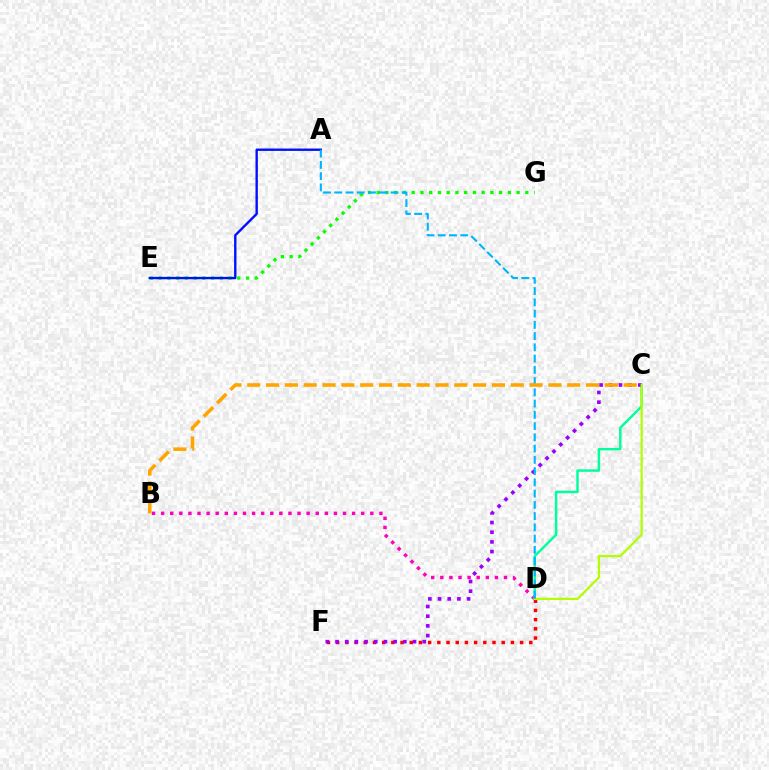{('D', 'F'): [{'color': '#ff0000', 'line_style': 'dotted', 'thickness': 2.5}], ('B', 'D'): [{'color': '#ff00bd', 'line_style': 'dotted', 'thickness': 2.47}], ('C', 'D'): [{'color': '#00ff9d', 'line_style': 'solid', 'thickness': 1.76}, {'color': '#b3ff00', 'line_style': 'solid', 'thickness': 1.62}], ('E', 'G'): [{'color': '#08ff00', 'line_style': 'dotted', 'thickness': 2.38}], ('A', 'E'): [{'color': '#0010ff', 'line_style': 'solid', 'thickness': 1.71}], ('C', 'F'): [{'color': '#9b00ff', 'line_style': 'dotted', 'thickness': 2.63}], ('A', 'D'): [{'color': '#00b5ff', 'line_style': 'dashed', 'thickness': 1.53}], ('B', 'C'): [{'color': '#ffa500', 'line_style': 'dashed', 'thickness': 2.56}]}